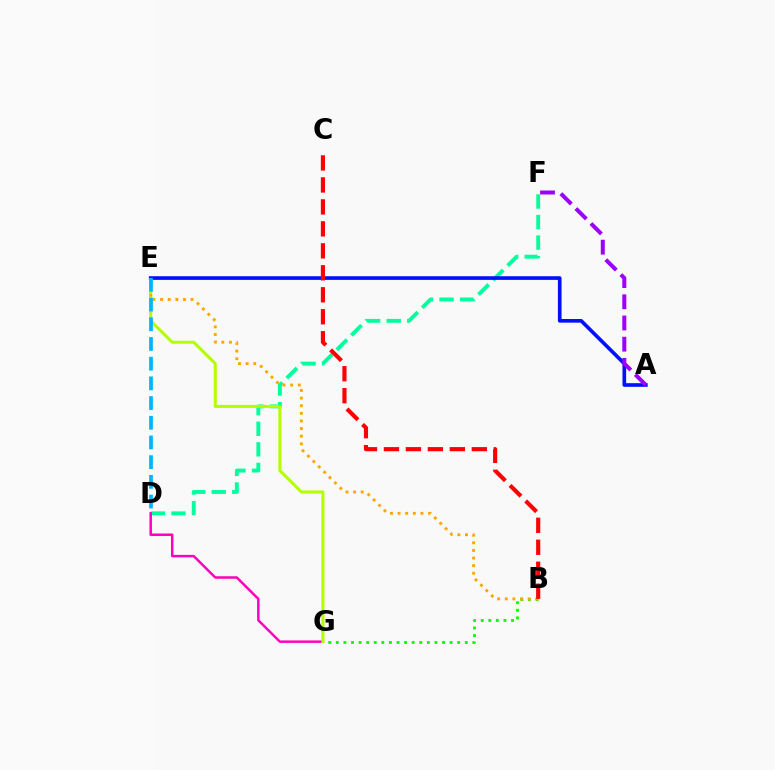{('D', 'F'): [{'color': '#00ff9d', 'line_style': 'dashed', 'thickness': 2.79}], ('D', 'G'): [{'color': '#ff00bd', 'line_style': 'solid', 'thickness': 1.79}], ('B', 'G'): [{'color': '#08ff00', 'line_style': 'dotted', 'thickness': 2.06}], ('E', 'G'): [{'color': '#b3ff00', 'line_style': 'solid', 'thickness': 2.18}], ('A', 'E'): [{'color': '#0010ff', 'line_style': 'solid', 'thickness': 2.63}], ('A', 'F'): [{'color': '#9b00ff', 'line_style': 'dashed', 'thickness': 2.88}], ('B', 'E'): [{'color': '#ffa500', 'line_style': 'dotted', 'thickness': 2.07}], ('B', 'C'): [{'color': '#ff0000', 'line_style': 'dashed', 'thickness': 2.99}], ('D', 'E'): [{'color': '#00b5ff', 'line_style': 'dashed', 'thickness': 2.68}]}